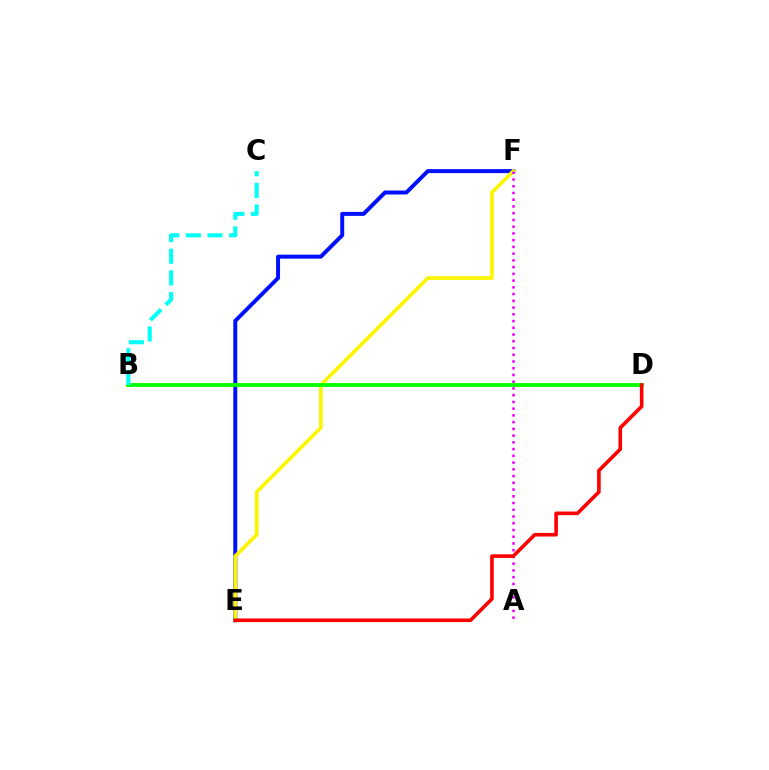{('E', 'F'): [{'color': '#0010ff', 'line_style': 'solid', 'thickness': 2.86}, {'color': '#fcf500', 'line_style': 'solid', 'thickness': 2.66}], ('A', 'F'): [{'color': '#ee00ff', 'line_style': 'dotted', 'thickness': 1.83}], ('B', 'D'): [{'color': '#08ff00', 'line_style': 'solid', 'thickness': 2.78}], ('D', 'E'): [{'color': '#ff0000', 'line_style': 'solid', 'thickness': 2.6}], ('B', 'C'): [{'color': '#00fff6', 'line_style': 'dashed', 'thickness': 2.94}]}